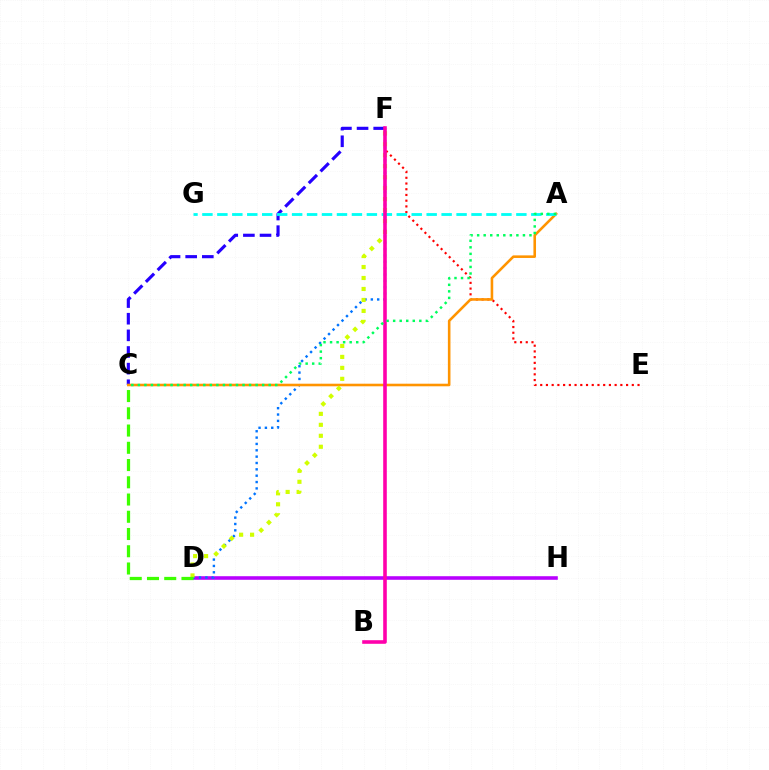{('C', 'F'): [{'color': '#2500ff', 'line_style': 'dashed', 'thickness': 2.26}], ('D', 'H'): [{'color': '#b900ff', 'line_style': 'solid', 'thickness': 2.58}], ('E', 'F'): [{'color': '#ff0000', 'line_style': 'dotted', 'thickness': 1.56}], ('D', 'F'): [{'color': '#0074ff', 'line_style': 'dotted', 'thickness': 1.73}, {'color': '#d1ff00', 'line_style': 'dotted', 'thickness': 2.98}], ('A', 'C'): [{'color': '#ff9400', 'line_style': 'solid', 'thickness': 1.86}, {'color': '#00ff5c', 'line_style': 'dotted', 'thickness': 1.78}], ('C', 'D'): [{'color': '#3dff00', 'line_style': 'dashed', 'thickness': 2.34}], ('A', 'G'): [{'color': '#00fff6', 'line_style': 'dashed', 'thickness': 2.03}], ('B', 'F'): [{'color': '#ff00ac', 'line_style': 'solid', 'thickness': 2.59}]}